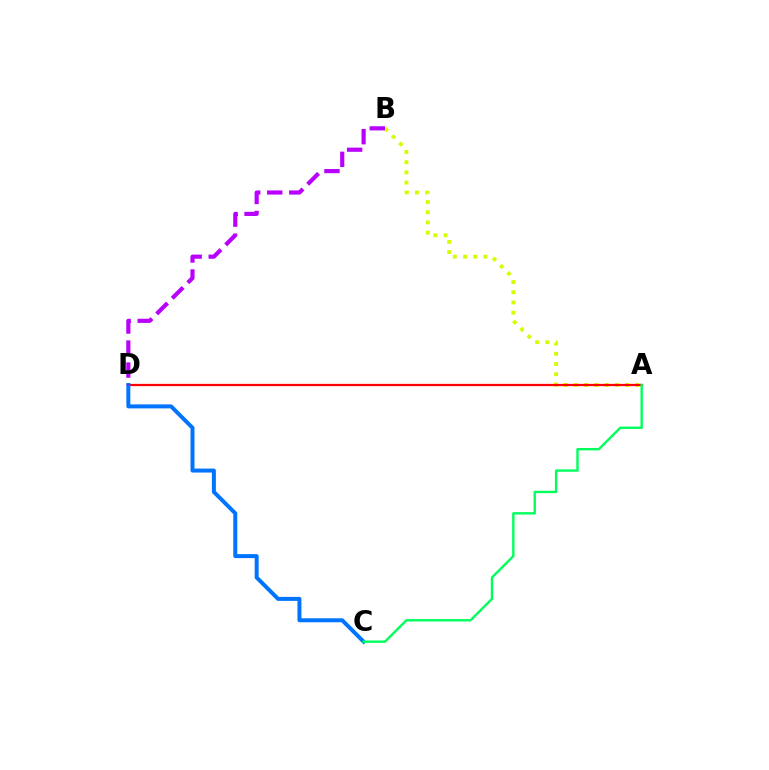{('A', 'B'): [{'color': '#d1ff00', 'line_style': 'dotted', 'thickness': 2.77}], ('A', 'D'): [{'color': '#ff0000', 'line_style': 'solid', 'thickness': 1.63}], ('C', 'D'): [{'color': '#0074ff', 'line_style': 'solid', 'thickness': 2.86}], ('A', 'C'): [{'color': '#00ff5c', 'line_style': 'solid', 'thickness': 1.72}], ('B', 'D'): [{'color': '#b900ff', 'line_style': 'dashed', 'thickness': 2.99}]}